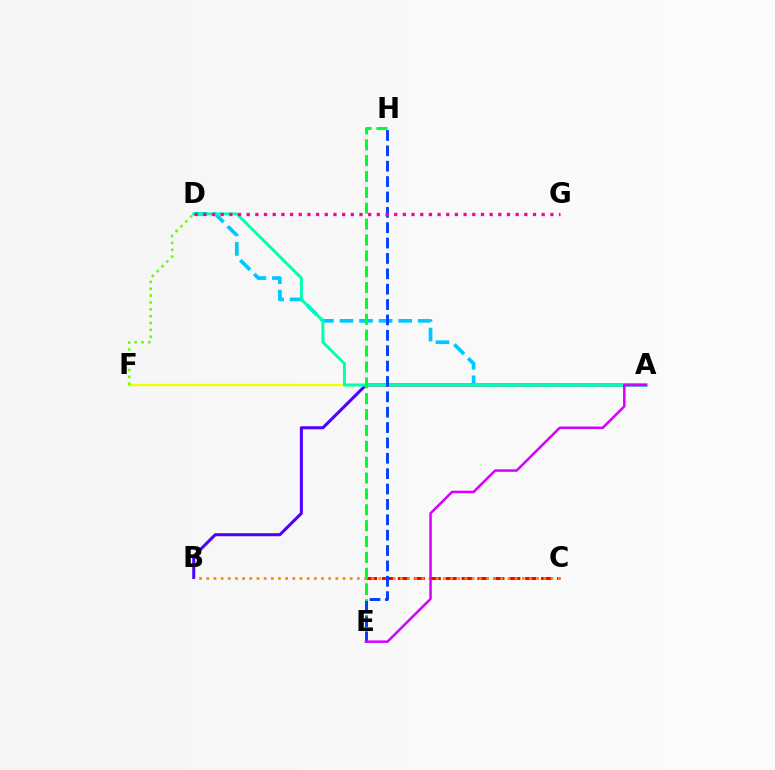{('A', 'B'): [{'color': '#4f00ff', 'line_style': 'solid', 'thickness': 2.19}], ('C', 'E'): [{'color': '#ff0000', 'line_style': 'dashed', 'thickness': 2.16}], ('A', 'D'): [{'color': '#00c7ff', 'line_style': 'dashed', 'thickness': 2.66}, {'color': '#00ffaf', 'line_style': 'solid', 'thickness': 2.12}], ('A', 'F'): [{'color': '#eeff00', 'line_style': 'solid', 'thickness': 1.71}], ('B', 'C'): [{'color': '#ff8800', 'line_style': 'dotted', 'thickness': 1.95}], ('E', 'H'): [{'color': '#00ff27', 'line_style': 'dashed', 'thickness': 2.16}, {'color': '#003fff', 'line_style': 'dashed', 'thickness': 2.09}], ('D', 'F'): [{'color': '#66ff00', 'line_style': 'dotted', 'thickness': 1.86}], ('D', 'G'): [{'color': '#ff00a0', 'line_style': 'dotted', 'thickness': 2.36}], ('A', 'E'): [{'color': '#d600ff', 'line_style': 'solid', 'thickness': 1.81}]}